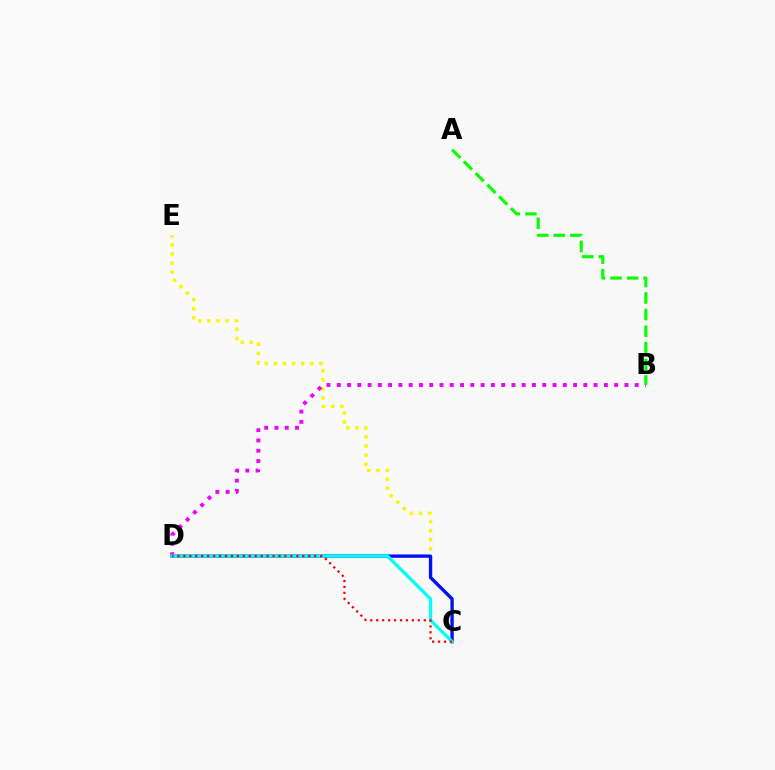{('C', 'E'): [{'color': '#fcf500', 'line_style': 'dotted', 'thickness': 2.47}], ('C', 'D'): [{'color': '#0010ff', 'line_style': 'solid', 'thickness': 2.41}, {'color': '#00fff6', 'line_style': 'solid', 'thickness': 2.36}, {'color': '#ff0000', 'line_style': 'dotted', 'thickness': 1.62}], ('B', 'D'): [{'color': '#ee00ff', 'line_style': 'dotted', 'thickness': 2.79}], ('A', 'B'): [{'color': '#08ff00', 'line_style': 'dashed', 'thickness': 2.25}]}